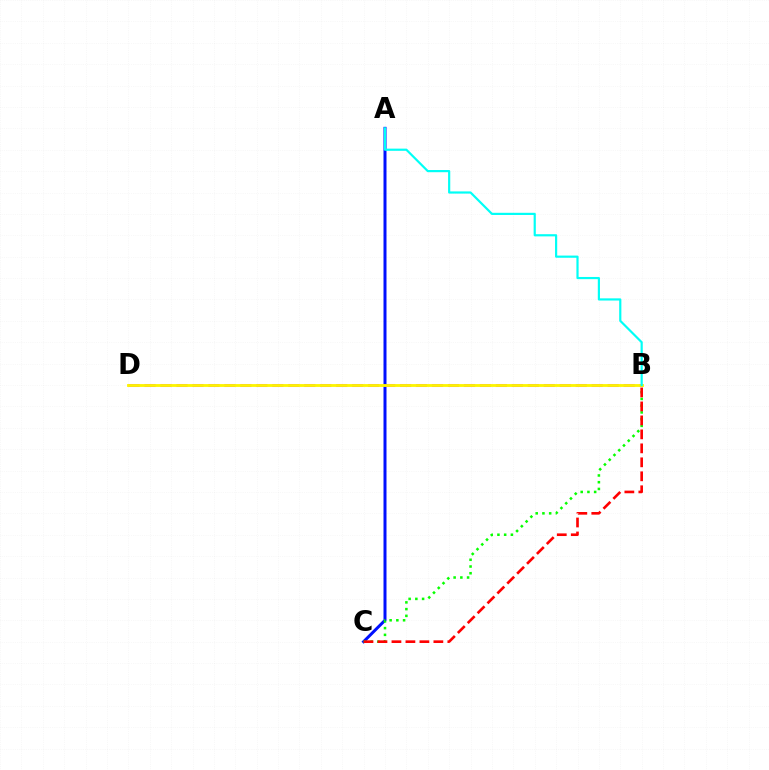{('B', 'D'): [{'color': '#ee00ff', 'line_style': 'dashed', 'thickness': 2.17}, {'color': '#fcf500', 'line_style': 'solid', 'thickness': 2.04}], ('A', 'C'): [{'color': '#0010ff', 'line_style': 'solid', 'thickness': 2.16}], ('B', 'C'): [{'color': '#08ff00', 'line_style': 'dotted', 'thickness': 1.83}, {'color': '#ff0000', 'line_style': 'dashed', 'thickness': 1.9}], ('A', 'B'): [{'color': '#00fff6', 'line_style': 'solid', 'thickness': 1.57}]}